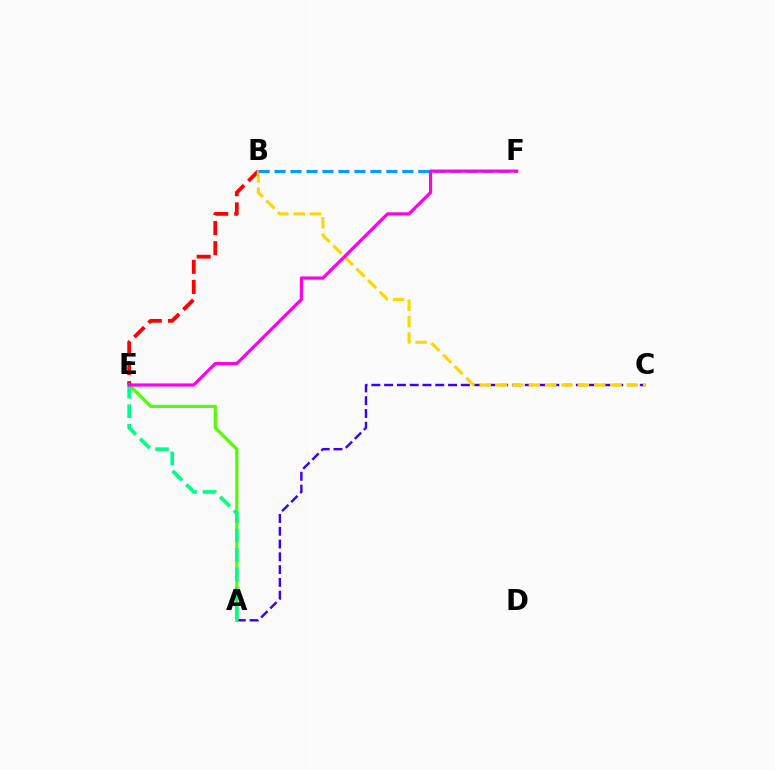{('B', 'E'): [{'color': '#ff0000', 'line_style': 'dashed', 'thickness': 2.73}], ('A', 'C'): [{'color': '#3700ff', 'line_style': 'dashed', 'thickness': 1.74}], ('A', 'E'): [{'color': '#4fff00', 'line_style': 'solid', 'thickness': 2.29}, {'color': '#00ff86', 'line_style': 'dashed', 'thickness': 2.64}], ('B', 'C'): [{'color': '#ffd500', 'line_style': 'dashed', 'thickness': 2.22}], ('B', 'F'): [{'color': '#009eff', 'line_style': 'dashed', 'thickness': 2.17}], ('E', 'F'): [{'color': '#ff00ed', 'line_style': 'solid', 'thickness': 2.29}]}